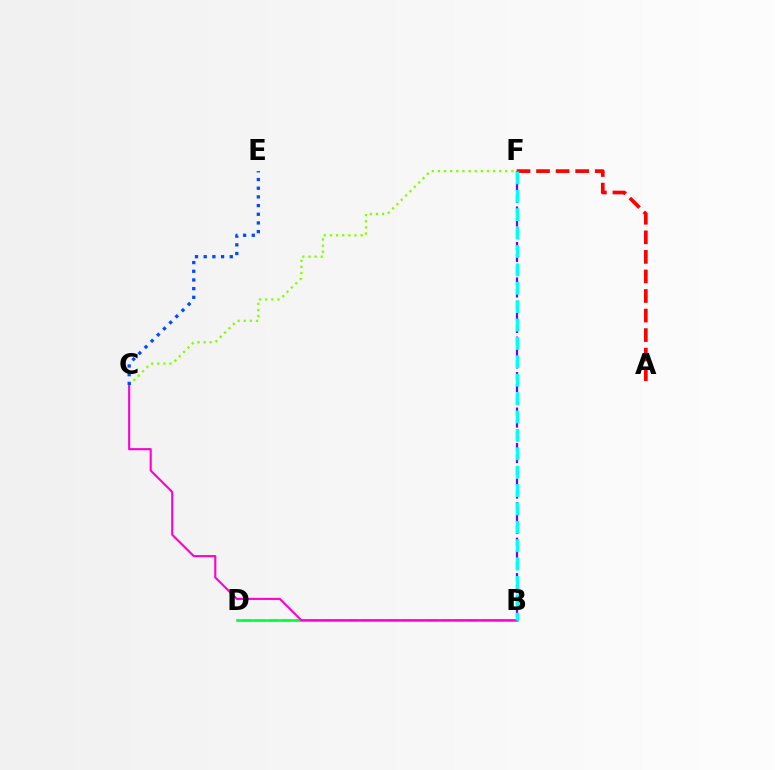{('B', 'F'): [{'color': '#7200ff', 'line_style': 'dashed', 'thickness': 1.61}, {'color': '#00fff6', 'line_style': 'dashed', 'thickness': 2.5}], ('C', 'F'): [{'color': '#84ff00', 'line_style': 'dotted', 'thickness': 1.66}], ('A', 'F'): [{'color': '#ff0000', 'line_style': 'dashed', 'thickness': 2.66}], ('B', 'D'): [{'color': '#ffbd00', 'line_style': 'dashed', 'thickness': 1.81}, {'color': '#00ff39', 'line_style': 'solid', 'thickness': 1.87}], ('B', 'C'): [{'color': '#ff00cf', 'line_style': 'solid', 'thickness': 1.51}], ('C', 'E'): [{'color': '#004bff', 'line_style': 'dotted', 'thickness': 2.36}]}